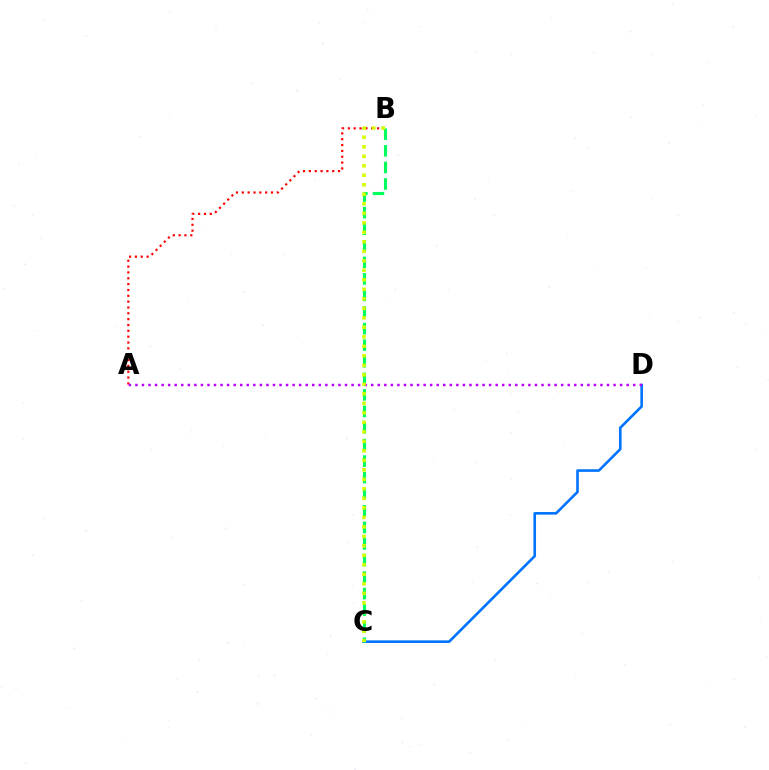{('A', 'B'): [{'color': '#ff0000', 'line_style': 'dotted', 'thickness': 1.59}], ('C', 'D'): [{'color': '#0074ff', 'line_style': 'solid', 'thickness': 1.88}], ('B', 'C'): [{'color': '#00ff5c', 'line_style': 'dashed', 'thickness': 2.25}, {'color': '#d1ff00', 'line_style': 'dotted', 'thickness': 2.58}], ('A', 'D'): [{'color': '#b900ff', 'line_style': 'dotted', 'thickness': 1.78}]}